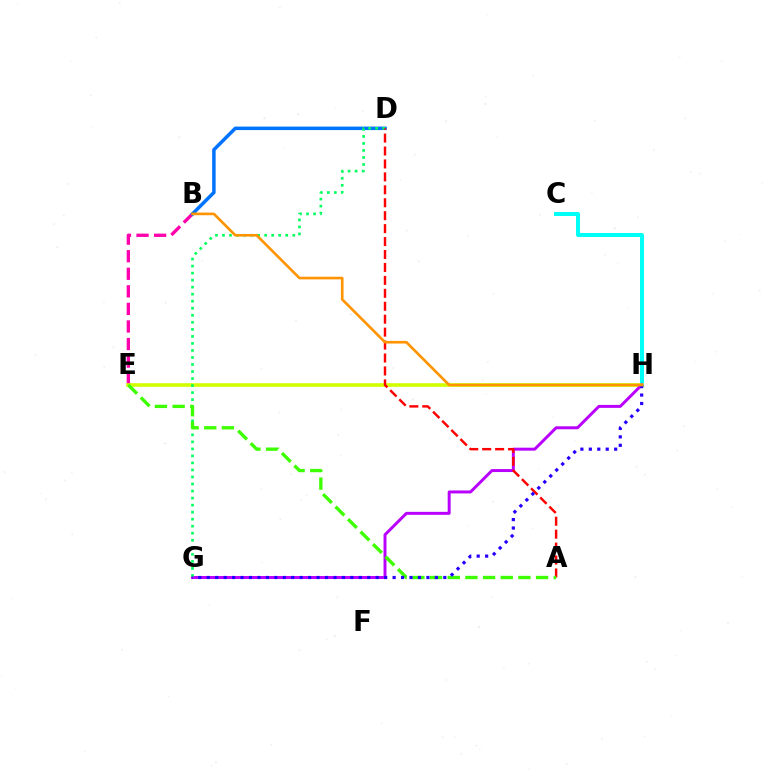{('B', 'E'): [{'color': '#ff00ac', 'line_style': 'dashed', 'thickness': 2.39}], ('C', 'H'): [{'color': '#00fff6', 'line_style': 'solid', 'thickness': 2.88}], ('E', 'H'): [{'color': '#d1ff00', 'line_style': 'solid', 'thickness': 2.62}], ('B', 'D'): [{'color': '#0074ff', 'line_style': 'solid', 'thickness': 2.51}], ('G', 'H'): [{'color': '#b900ff', 'line_style': 'solid', 'thickness': 2.13}, {'color': '#2500ff', 'line_style': 'dotted', 'thickness': 2.3}], ('D', 'G'): [{'color': '#00ff5c', 'line_style': 'dotted', 'thickness': 1.91}], ('A', 'D'): [{'color': '#ff0000', 'line_style': 'dashed', 'thickness': 1.76}], ('A', 'E'): [{'color': '#3dff00', 'line_style': 'dashed', 'thickness': 2.4}], ('B', 'H'): [{'color': '#ff9400', 'line_style': 'solid', 'thickness': 1.9}]}